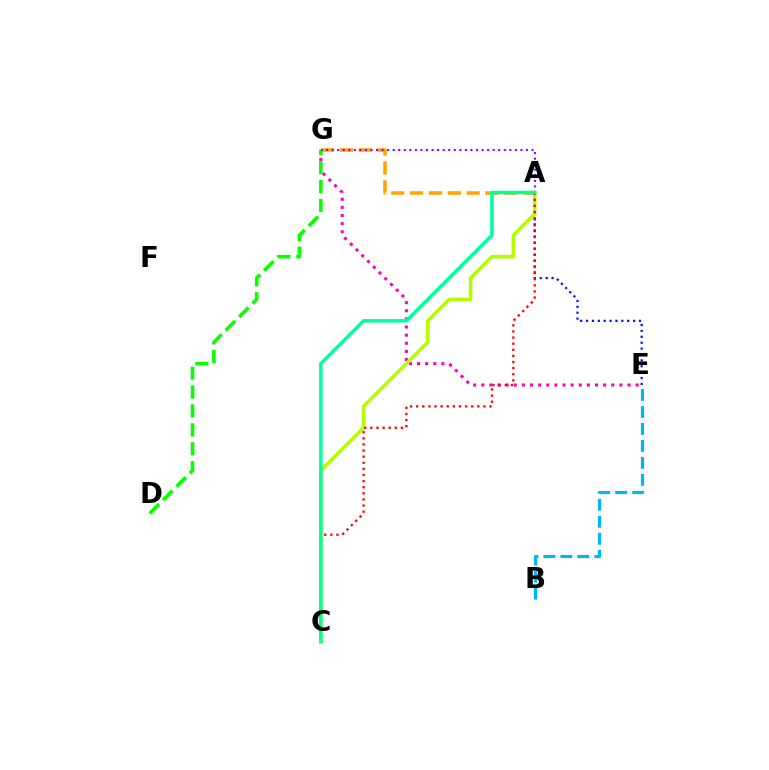{('B', 'E'): [{'color': '#00b5ff', 'line_style': 'dashed', 'thickness': 2.31}], ('A', 'G'): [{'color': '#ffa500', 'line_style': 'dashed', 'thickness': 2.56}, {'color': '#9b00ff', 'line_style': 'dotted', 'thickness': 1.51}], ('A', 'E'): [{'color': '#0010ff', 'line_style': 'dotted', 'thickness': 1.6}], ('E', 'G'): [{'color': '#ff00bd', 'line_style': 'dotted', 'thickness': 2.21}], ('A', 'C'): [{'color': '#b3ff00', 'line_style': 'solid', 'thickness': 2.59}, {'color': '#ff0000', 'line_style': 'dotted', 'thickness': 1.66}, {'color': '#00ff9d', 'line_style': 'solid', 'thickness': 2.51}], ('D', 'G'): [{'color': '#08ff00', 'line_style': 'dashed', 'thickness': 2.57}]}